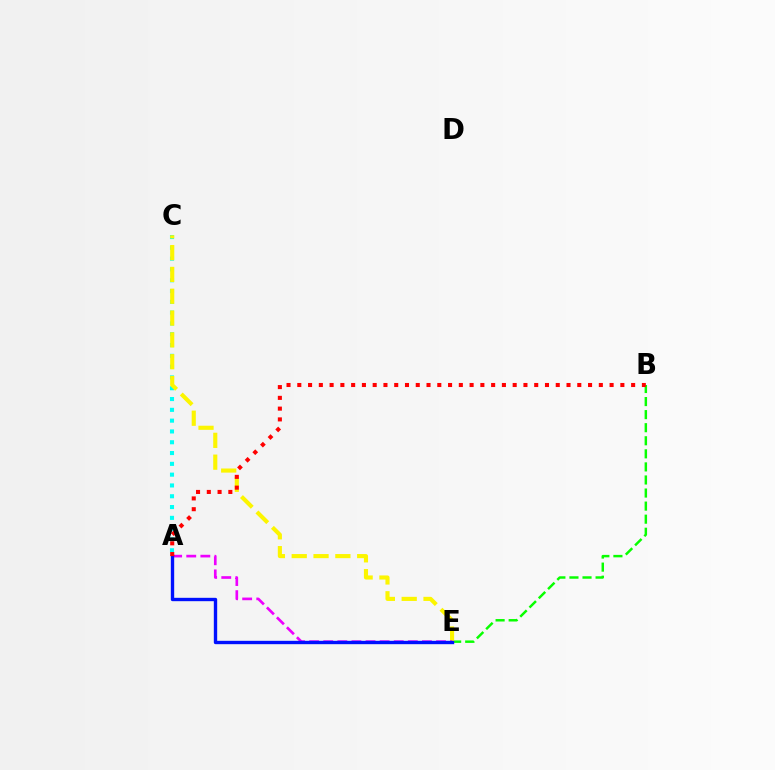{('B', 'E'): [{'color': '#08ff00', 'line_style': 'dashed', 'thickness': 1.78}], ('A', 'C'): [{'color': '#00fff6', 'line_style': 'dotted', 'thickness': 2.93}], ('C', 'E'): [{'color': '#fcf500', 'line_style': 'dashed', 'thickness': 2.96}], ('A', 'E'): [{'color': '#ee00ff', 'line_style': 'dashed', 'thickness': 1.92}, {'color': '#0010ff', 'line_style': 'solid', 'thickness': 2.42}], ('A', 'B'): [{'color': '#ff0000', 'line_style': 'dotted', 'thickness': 2.93}]}